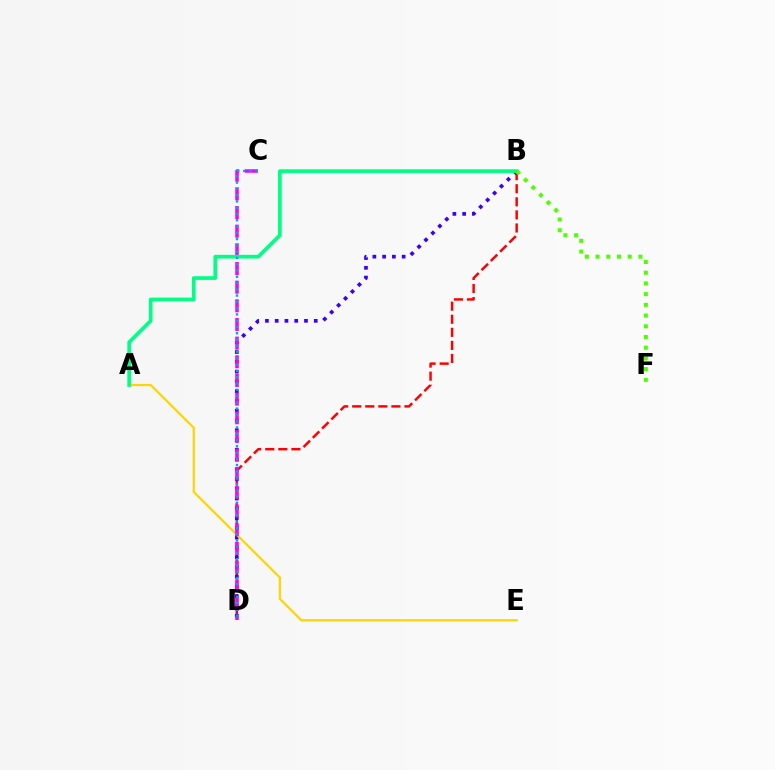{('B', 'D'): [{'color': '#ff0000', 'line_style': 'dashed', 'thickness': 1.78}, {'color': '#3700ff', 'line_style': 'dotted', 'thickness': 2.65}], ('A', 'E'): [{'color': '#ffd500', 'line_style': 'solid', 'thickness': 1.6}], ('C', 'D'): [{'color': '#ff00ed', 'line_style': 'dashed', 'thickness': 2.54}, {'color': '#009eff', 'line_style': 'dotted', 'thickness': 1.71}], ('A', 'B'): [{'color': '#00ff86', 'line_style': 'solid', 'thickness': 2.66}], ('B', 'F'): [{'color': '#4fff00', 'line_style': 'dotted', 'thickness': 2.91}]}